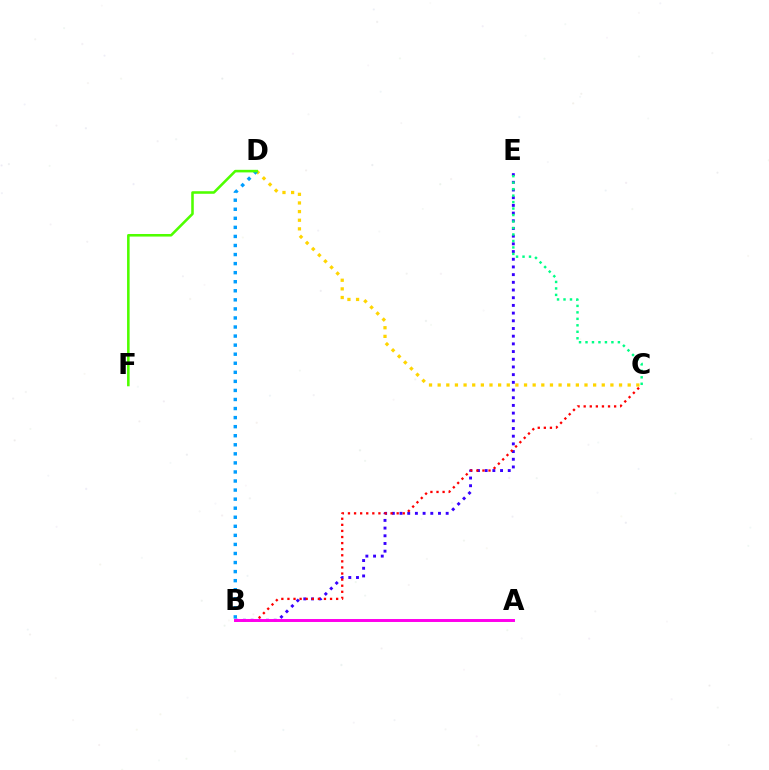{('B', 'E'): [{'color': '#3700ff', 'line_style': 'dotted', 'thickness': 2.09}], ('C', 'D'): [{'color': '#ffd500', 'line_style': 'dotted', 'thickness': 2.35}], ('B', 'D'): [{'color': '#009eff', 'line_style': 'dotted', 'thickness': 2.46}], ('B', 'C'): [{'color': '#ff0000', 'line_style': 'dotted', 'thickness': 1.65}], ('C', 'E'): [{'color': '#00ff86', 'line_style': 'dotted', 'thickness': 1.76}], ('A', 'B'): [{'color': '#ff00ed', 'line_style': 'solid', 'thickness': 2.13}], ('D', 'F'): [{'color': '#4fff00', 'line_style': 'solid', 'thickness': 1.85}]}